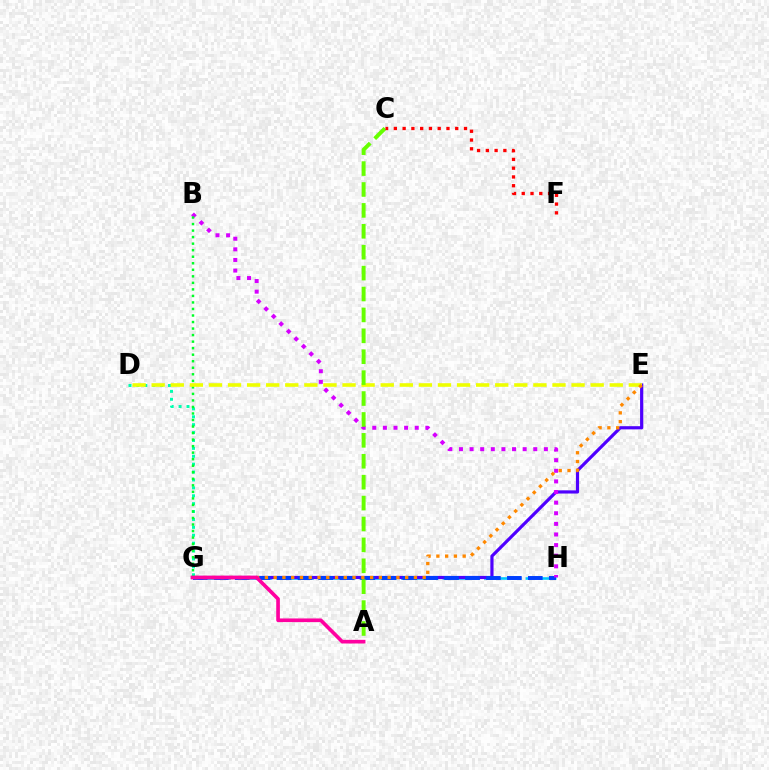{('G', 'H'): [{'color': '#00c7ff', 'line_style': 'dashed', 'thickness': 1.88}, {'color': '#003fff', 'line_style': 'dashed', 'thickness': 2.84}], ('E', 'G'): [{'color': '#4f00ff', 'line_style': 'solid', 'thickness': 2.3}, {'color': '#ff8800', 'line_style': 'dotted', 'thickness': 2.38}], ('D', 'G'): [{'color': '#00ffaf', 'line_style': 'dotted', 'thickness': 2.15}], ('B', 'H'): [{'color': '#d600ff', 'line_style': 'dotted', 'thickness': 2.88}], ('B', 'G'): [{'color': '#00ff27', 'line_style': 'dotted', 'thickness': 1.77}], ('D', 'E'): [{'color': '#eeff00', 'line_style': 'dashed', 'thickness': 2.59}], ('A', 'C'): [{'color': '#66ff00', 'line_style': 'dashed', 'thickness': 2.84}], ('C', 'F'): [{'color': '#ff0000', 'line_style': 'dotted', 'thickness': 2.38}], ('A', 'G'): [{'color': '#ff00a0', 'line_style': 'solid', 'thickness': 2.63}]}